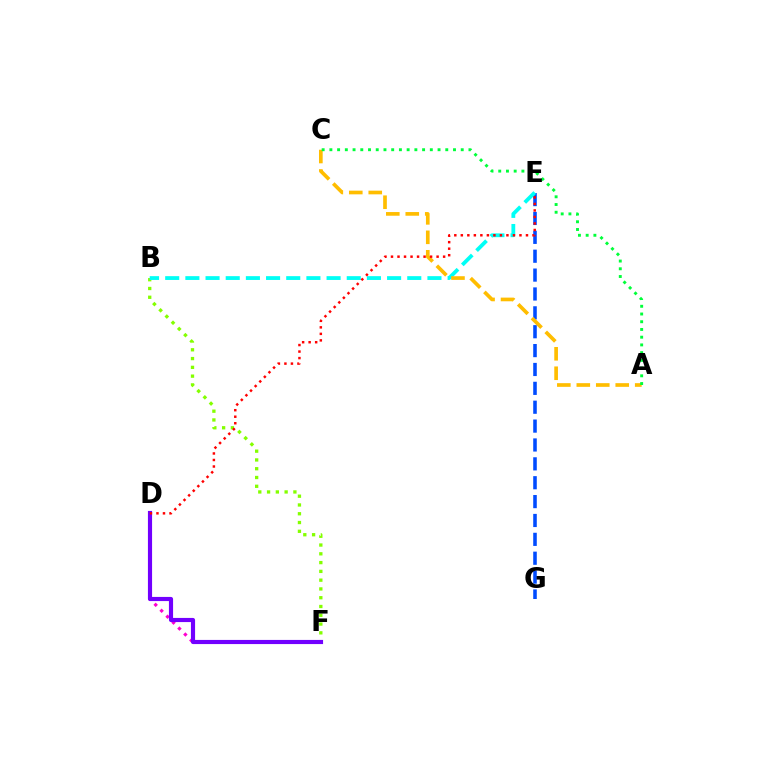{('B', 'F'): [{'color': '#84ff00', 'line_style': 'dotted', 'thickness': 2.39}], ('D', 'F'): [{'color': '#ff00cf', 'line_style': 'dotted', 'thickness': 2.28}, {'color': '#7200ff', 'line_style': 'solid', 'thickness': 2.99}], ('E', 'G'): [{'color': '#004bff', 'line_style': 'dashed', 'thickness': 2.56}], ('B', 'E'): [{'color': '#00fff6', 'line_style': 'dashed', 'thickness': 2.74}], ('A', 'C'): [{'color': '#ffbd00', 'line_style': 'dashed', 'thickness': 2.64}, {'color': '#00ff39', 'line_style': 'dotted', 'thickness': 2.1}], ('D', 'E'): [{'color': '#ff0000', 'line_style': 'dotted', 'thickness': 1.77}]}